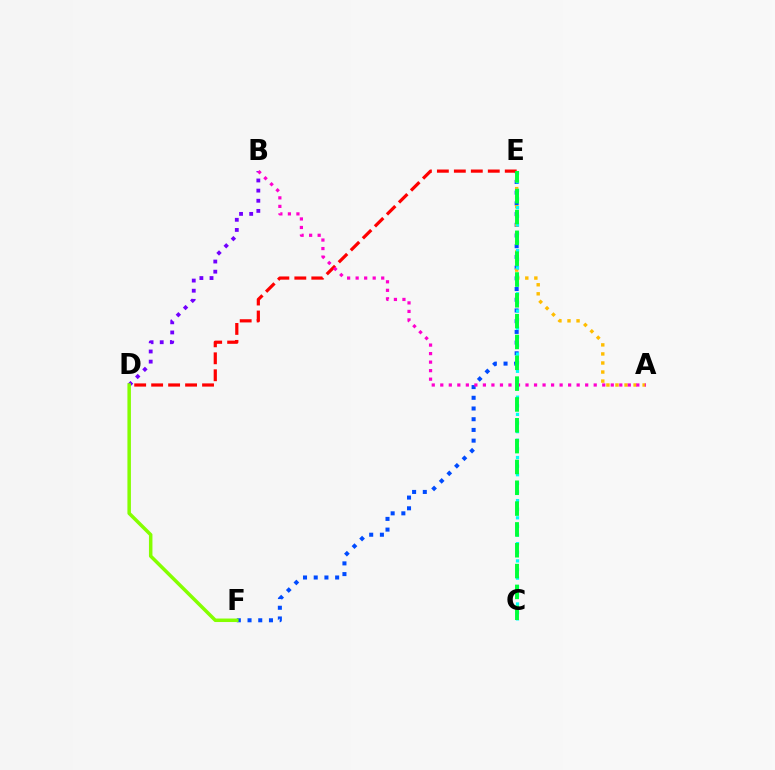{('E', 'F'): [{'color': '#004bff', 'line_style': 'dotted', 'thickness': 2.91}], ('A', 'E'): [{'color': '#ffbd00', 'line_style': 'dotted', 'thickness': 2.46}], ('B', 'D'): [{'color': '#7200ff', 'line_style': 'dotted', 'thickness': 2.76}], ('D', 'E'): [{'color': '#ff0000', 'line_style': 'dashed', 'thickness': 2.31}], ('C', 'E'): [{'color': '#00fff6', 'line_style': 'dotted', 'thickness': 2.34}, {'color': '#00ff39', 'line_style': 'dashed', 'thickness': 2.83}], ('A', 'B'): [{'color': '#ff00cf', 'line_style': 'dotted', 'thickness': 2.32}], ('D', 'F'): [{'color': '#84ff00', 'line_style': 'solid', 'thickness': 2.52}]}